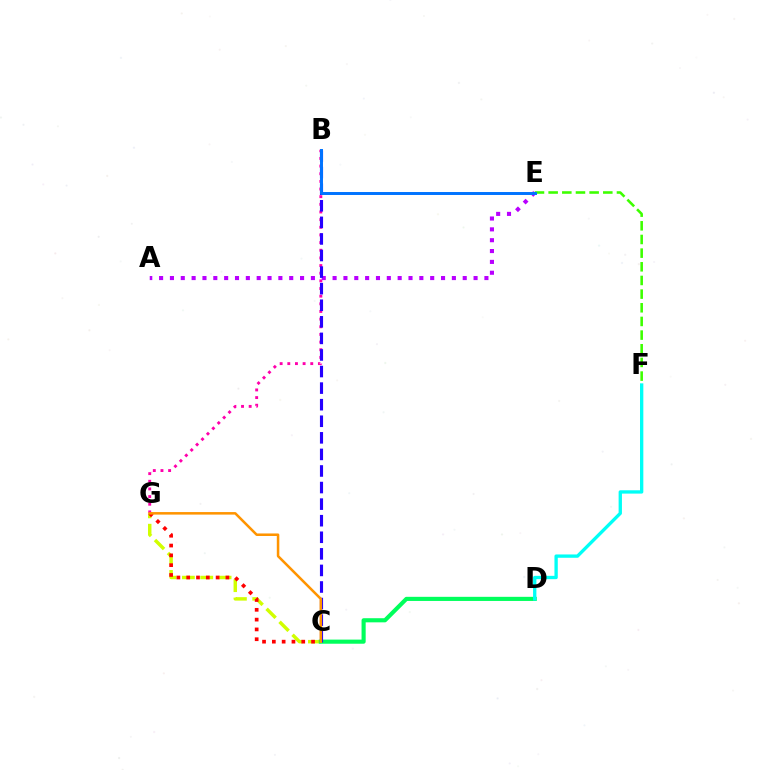{('C', 'G'): [{'color': '#d1ff00', 'line_style': 'dashed', 'thickness': 2.49}, {'color': '#ff0000', 'line_style': 'dotted', 'thickness': 2.66}, {'color': '#ff9400', 'line_style': 'solid', 'thickness': 1.82}], ('C', 'D'): [{'color': '#00ff5c', 'line_style': 'solid', 'thickness': 2.97}], ('E', 'F'): [{'color': '#3dff00', 'line_style': 'dashed', 'thickness': 1.86}], ('B', 'G'): [{'color': '#ff00ac', 'line_style': 'dotted', 'thickness': 2.08}], ('A', 'E'): [{'color': '#b900ff', 'line_style': 'dotted', 'thickness': 2.95}], ('D', 'F'): [{'color': '#00fff6', 'line_style': 'solid', 'thickness': 2.4}], ('B', 'C'): [{'color': '#2500ff', 'line_style': 'dashed', 'thickness': 2.25}], ('B', 'E'): [{'color': '#0074ff', 'line_style': 'solid', 'thickness': 2.13}]}